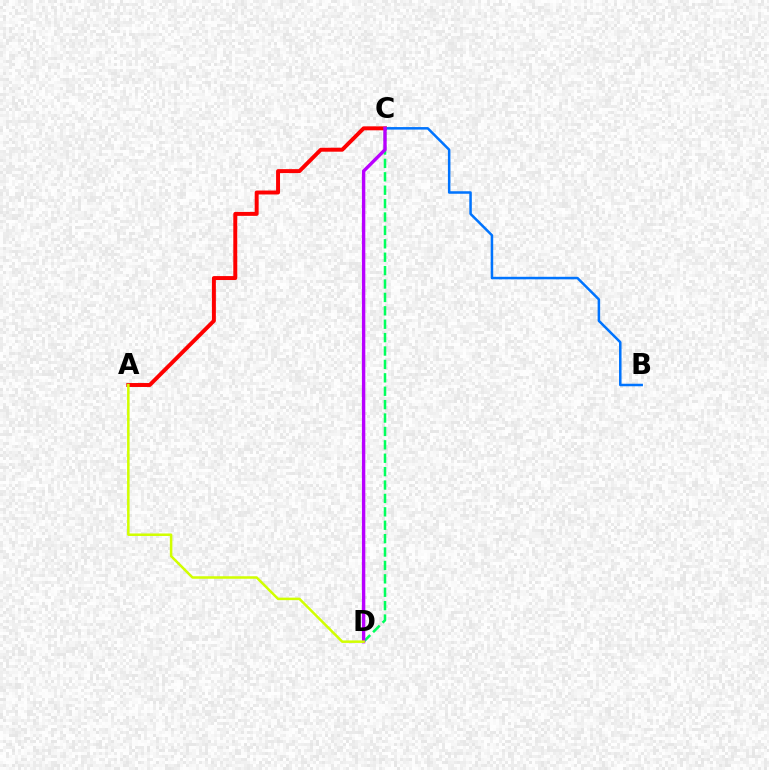{('A', 'C'): [{'color': '#ff0000', 'line_style': 'solid', 'thickness': 2.84}], ('B', 'C'): [{'color': '#0074ff', 'line_style': 'solid', 'thickness': 1.81}], ('C', 'D'): [{'color': '#00ff5c', 'line_style': 'dashed', 'thickness': 1.82}, {'color': '#b900ff', 'line_style': 'solid', 'thickness': 2.43}], ('A', 'D'): [{'color': '#d1ff00', 'line_style': 'solid', 'thickness': 1.81}]}